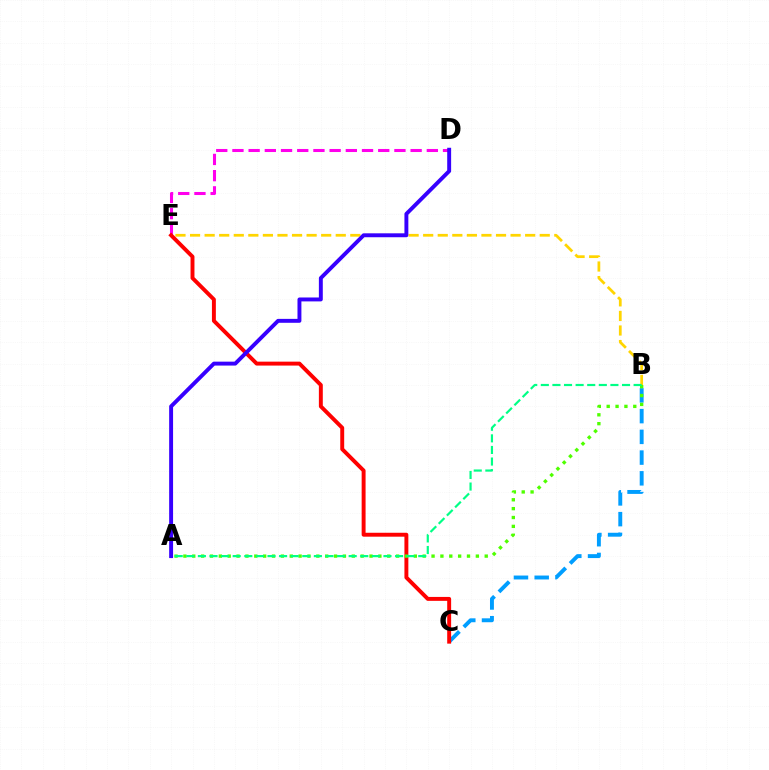{('D', 'E'): [{'color': '#ff00ed', 'line_style': 'dashed', 'thickness': 2.2}], ('B', 'C'): [{'color': '#009eff', 'line_style': 'dashed', 'thickness': 2.82}], ('B', 'E'): [{'color': '#ffd500', 'line_style': 'dashed', 'thickness': 1.98}], ('C', 'E'): [{'color': '#ff0000', 'line_style': 'solid', 'thickness': 2.83}], ('A', 'B'): [{'color': '#4fff00', 'line_style': 'dotted', 'thickness': 2.41}, {'color': '#00ff86', 'line_style': 'dashed', 'thickness': 1.58}], ('A', 'D'): [{'color': '#3700ff', 'line_style': 'solid', 'thickness': 2.82}]}